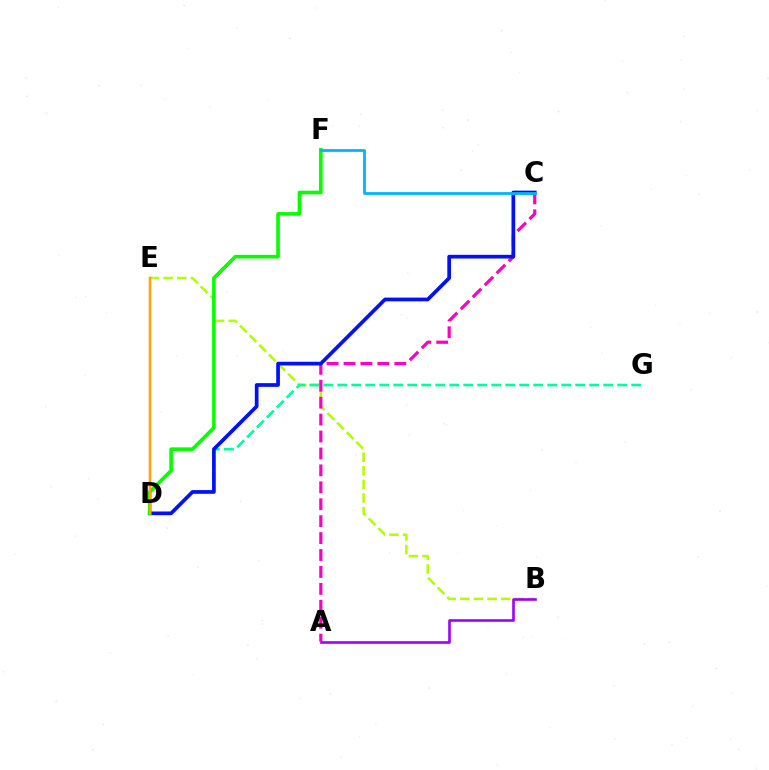{('B', 'E'): [{'color': '#b3ff00', 'line_style': 'dashed', 'thickness': 1.85}], ('A', 'C'): [{'color': '#ff00bd', 'line_style': 'dashed', 'thickness': 2.3}], ('D', 'G'): [{'color': '#00ff9d', 'line_style': 'dashed', 'thickness': 1.9}], ('C', 'D'): [{'color': '#0010ff', 'line_style': 'solid', 'thickness': 2.66}], ('D', 'F'): [{'color': '#08ff00', 'line_style': 'solid', 'thickness': 2.61}], ('C', 'F'): [{'color': '#00b5ff', 'line_style': 'solid', 'thickness': 2.02}], ('D', 'E'): [{'color': '#ff0000', 'line_style': 'solid', 'thickness': 1.53}, {'color': '#ffa500', 'line_style': 'solid', 'thickness': 1.73}], ('A', 'B'): [{'color': '#9b00ff', 'line_style': 'solid', 'thickness': 1.88}]}